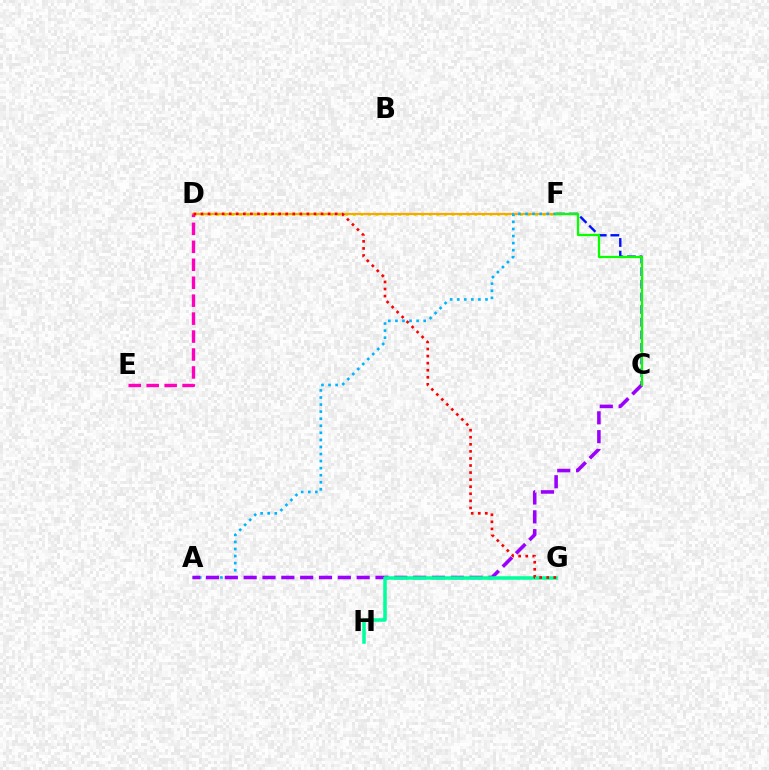{('D', 'F'): [{'color': '#b3ff00', 'line_style': 'dotted', 'thickness': 2.06}, {'color': '#ffa500', 'line_style': 'solid', 'thickness': 1.6}], ('C', 'F'): [{'color': '#0010ff', 'line_style': 'dashed', 'thickness': 1.72}, {'color': '#08ff00', 'line_style': 'solid', 'thickness': 1.62}], ('A', 'F'): [{'color': '#00b5ff', 'line_style': 'dotted', 'thickness': 1.92}], ('A', 'C'): [{'color': '#9b00ff', 'line_style': 'dashed', 'thickness': 2.56}], ('G', 'H'): [{'color': '#00ff9d', 'line_style': 'solid', 'thickness': 2.54}], ('D', 'E'): [{'color': '#ff00bd', 'line_style': 'dashed', 'thickness': 2.44}], ('D', 'G'): [{'color': '#ff0000', 'line_style': 'dotted', 'thickness': 1.92}]}